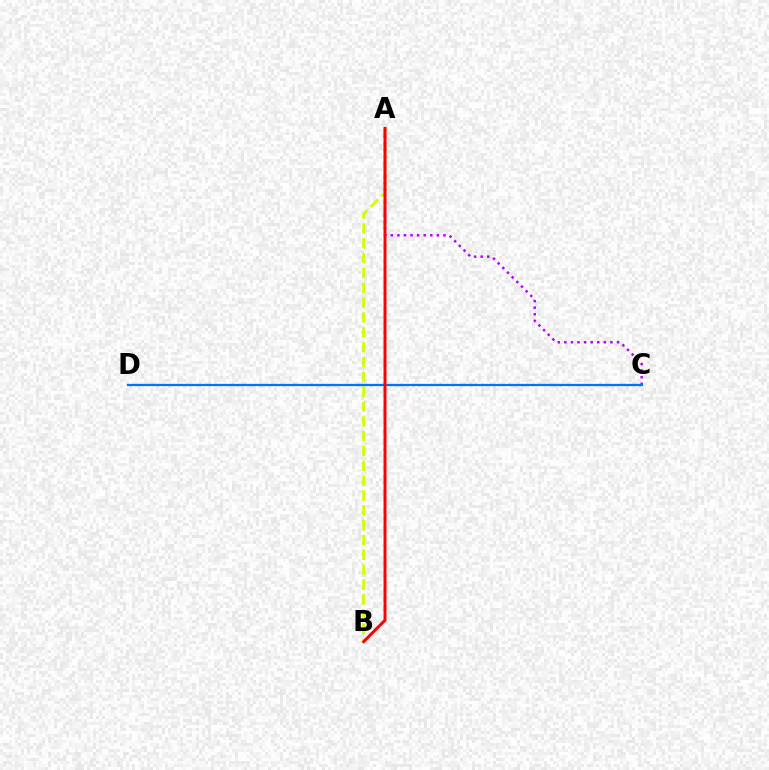{('A', 'B'): [{'color': '#d1ff00', 'line_style': 'dashed', 'thickness': 2.02}, {'color': '#ff0000', 'line_style': 'solid', 'thickness': 2.13}], ('A', 'C'): [{'color': '#b900ff', 'line_style': 'dotted', 'thickness': 1.79}], ('C', 'D'): [{'color': '#00ff5c', 'line_style': 'dotted', 'thickness': 1.54}, {'color': '#0074ff', 'line_style': 'solid', 'thickness': 1.62}]}